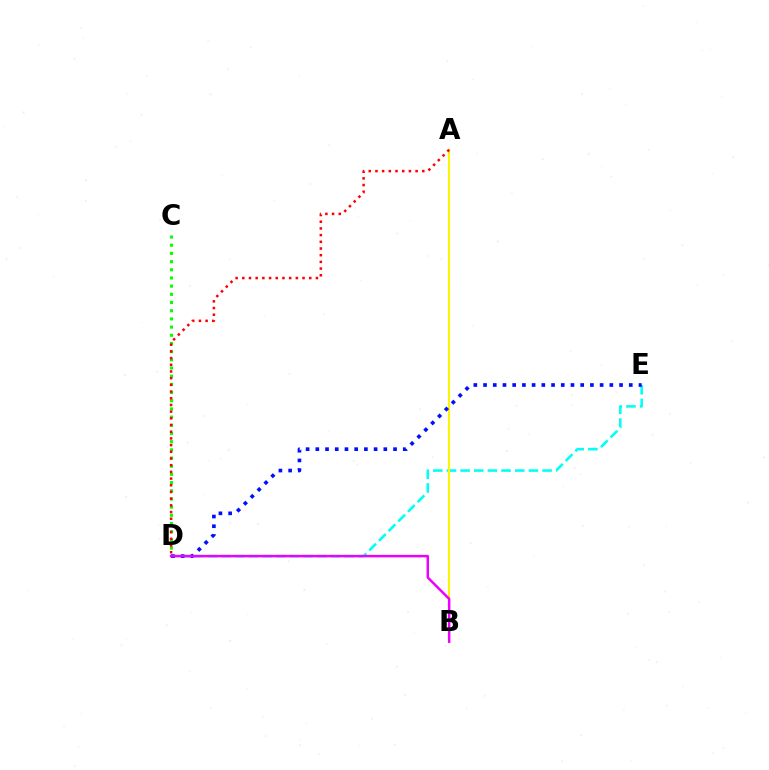{('D', 'E'): [{'color': '#00fff6', 'line_style': 'dashed', 'thickness': 1.86}, {'color': '#0010ff', 'line_style': 'dotted', 'thickness': 2.64}], ('A', 'B'): [{'color': '#fcf500', 'line_style': 'solid', 'thickness': 1.5}], ('C', 'D'): [{'color': '#08ff00', 'line_style': 'dotted', 'thickness': 2.22}], ('A', 'D'): [{'color': '#ff0000', 'line_style': 'dotted', 'thickness': 1.82}], ('B', 'D'): [{'color': '#ee00ff', 'line_style': 'solid', 'thickness': 1.79}]}